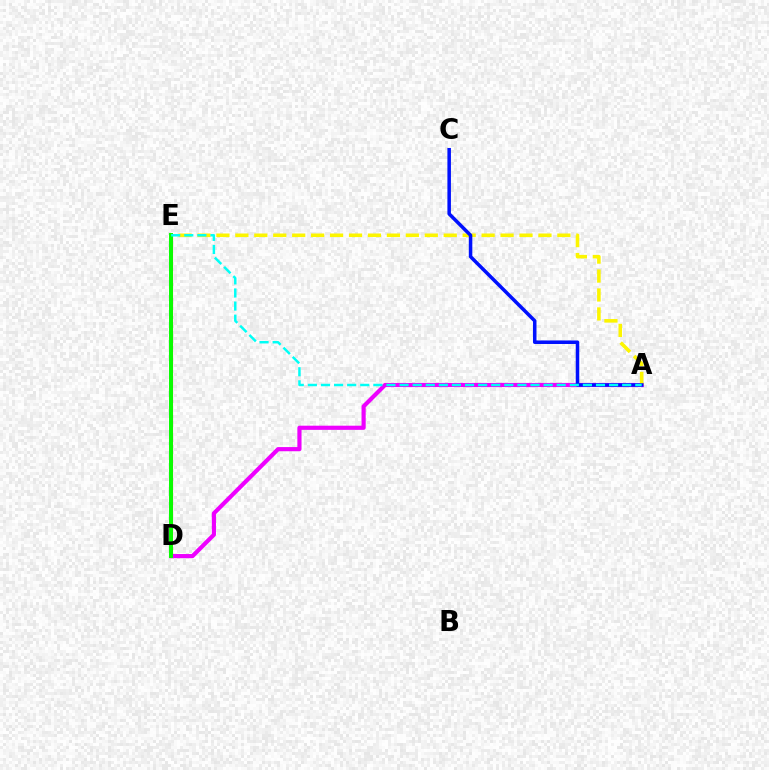{('D', 'E'): [{'color': '#ff0000', 'line_style': 'solid', 'thickness': 2.24}, {'color': '#08ff00', 'line_style': 'solid', 'thickness': 2.85}], ('A', 'D'): [{'color': '#ee00ff', 'line_style': 'solid', 'thickness': 3.0}], ('A', 'E'): [{'color': '#fcf500', 'line_style': 'dashed', 'thickness': 2.57}, {'color': '#00fff6', 'line_style': 'dashed', 'thickness': 1.78}], ('A', 'C'): [{'color': '#0010ff', 'line_style': 'solid', 'thickness': 2.53}]}